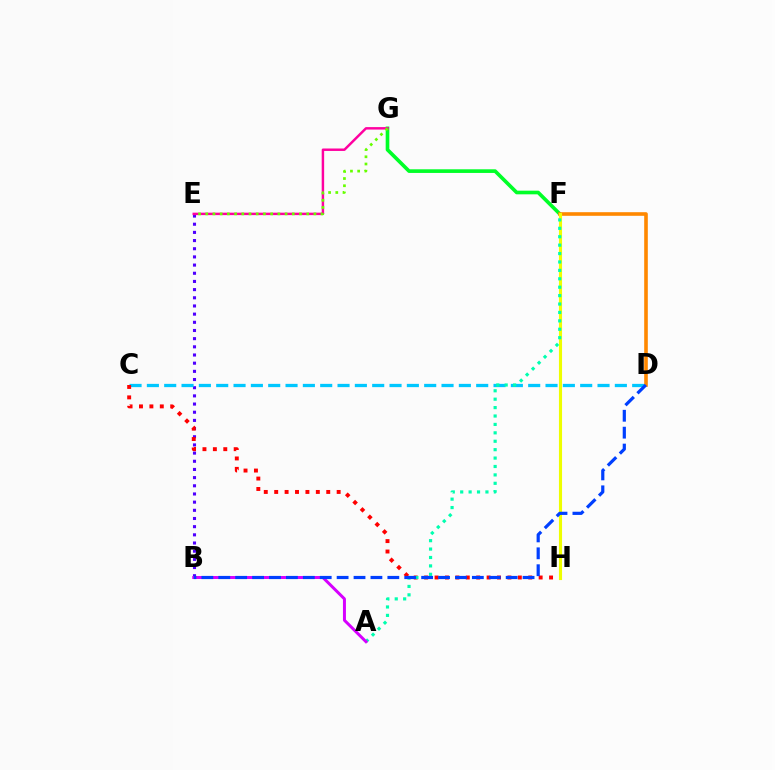{('B', 'E'): [{'color': '#4f00ff', 'line_style': 'dotted', 'thickness': 2.22}], ('C', 'D'): [{'color': '#00c7ff', 'line_style': 'dashed', 'thickness': 2.35}], ('F', 'G'): [{'color': '#00ff27', 'line_style': 'solid', 'thickness': 2.63}], ('E', 'G'): [{'color': '#ff00a0', 'line_style': 'solid', 'thickness': 1.77}, {'color': '#66ff00', 'line_style': 'dotted', 'thickness': 1.96}], ('C', 'H'): [{'color': '#ff0000', 'line_style': 'dotted', 'thickness': 2.83}], ('D', 'F'): [{'color': '#ff8800', 'line_style': 'solid', 'thickness': 2.6}], ('F', 'H'): [{'color': '#eeff00', 'line_style': 'solid', 'thickness': 2.24}], ('A', 'F'): [{'color': '#00ffaf', 'line_style': 'dotted', 'thickness': 2.29}], ('A', 'B'): [{'color': '#d600ff', 'line_style': 'solid', 'thickness': 2.15}], ('B', 'D'): [{'color': '#003fff', 'line_style': 'dashed', 'thickness': 2.3}]}